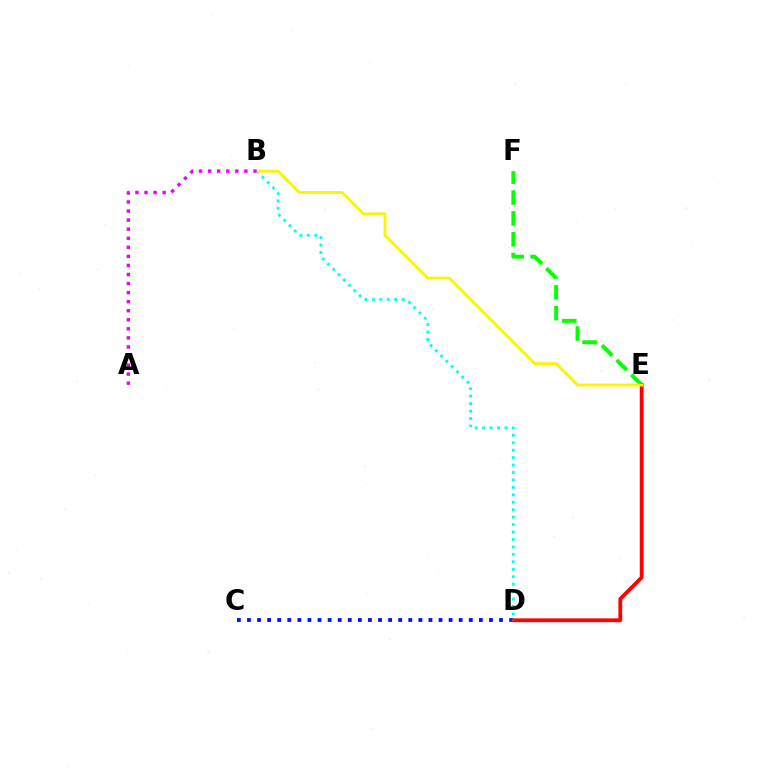{('C', 'D'): [{'color': '#0010ff', 'line_style': 'dotted', 'thickness': 2.74}], ('E', 'F'): [{'color': '#08ff00', 'line_style': 'dashed', 'thickness': 2.83}], ('D', 'E'): [{'color': '#ff0000', 'line_style': 'solid', 'thickness': 2.73}], ('B', 'D'): [{'color': '#00fff6', 'line_style': 'dotted', 'thickness': 2.02}], ('B', 'E'): [{'color': '#fcf500', 'line_style': 'solid', 'thickness': 2.05}], ('A', 'B'): [{'color': '#ee00ff', 'line_style': 'dotted', 'thickness': 2.46}]}